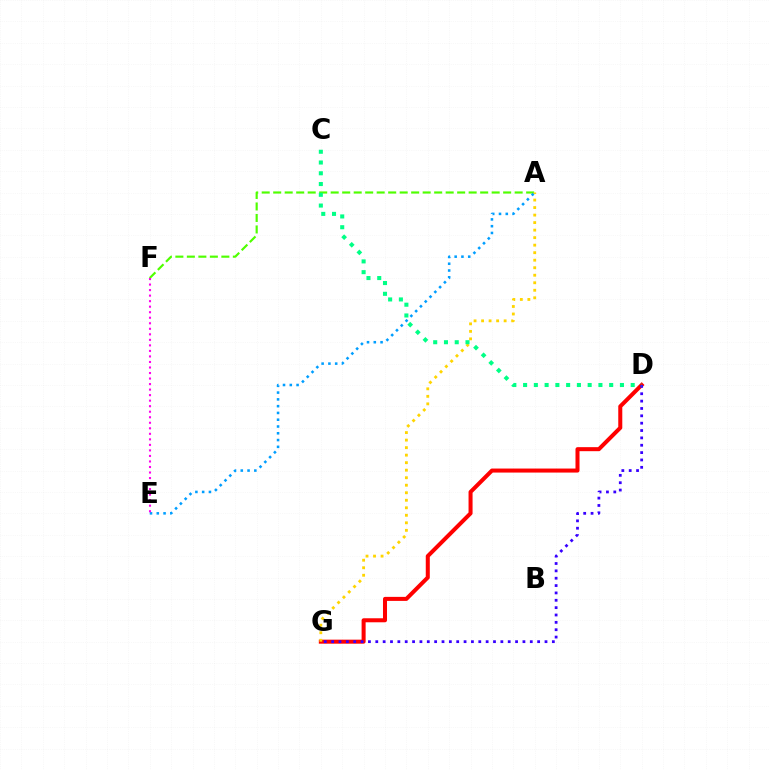{('A', 'F'): [{'color': '#4fff00', 'line_style': 'dashed', 'thickness': 1.56}], ('D', 'G'): [{'color': '#ff0000', 'line_style': 'solid', 'thickness': 2.9}, {'color': '#3700ff', 'line_style': 'dotted', 'thickness': 2.0}], ('A', 'G'): [{'color': '#ffd500', 'line_style': 'dotted', 'thickness': 2.04}], ('A', 'E'): [{'color': '#009eff', 'line_style': 'dotted', 'thickness': 1.84}], ('E', 'F'): [{'color': '#ff00ed', 'line_style': 'dotted', 'thickness': 1.5}], ('C', 'D'): [{'color': '#00ff86', 'line_style': 'dotted', 'thickness': 2.92}]}